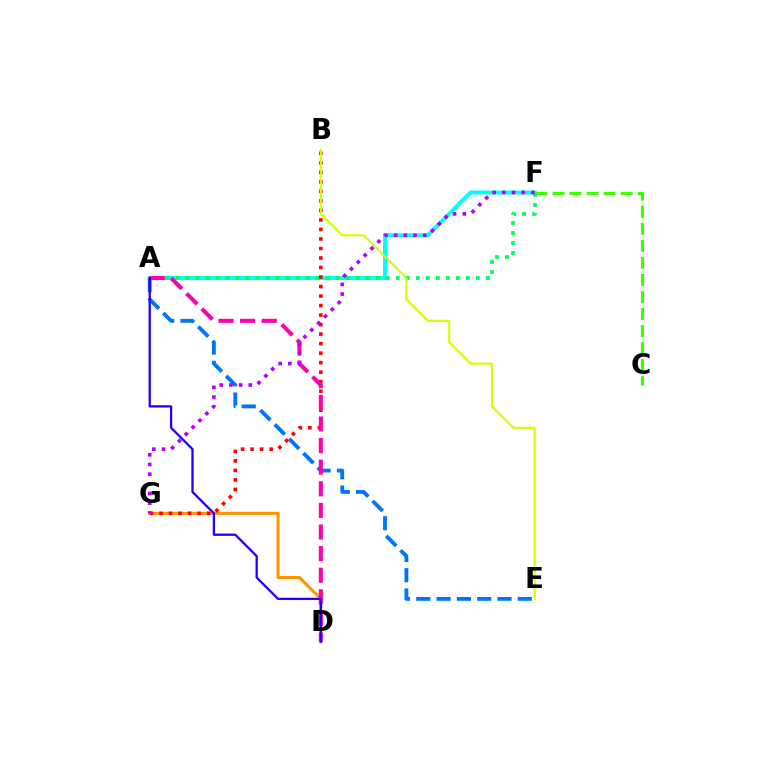{('A', 'F'): [{'color': '#00fff6', 'line_style': 'solid', 'thickness': 2.86}, {'color': '#00ff5c', 'line_style': 'dotted', 'thickness': 2.72}], ('D', 'G'): [{'color': '#ff9400', 'line_style': 'solid', 'thickness': 2.2}], ('C', 'F'): [{'color': '#3dff00', 'line_style': 'dashed', 'thickness': 2.31}], ('A', 'E'): [{'color': '#0074ff', 'line_style': 'dashed', 'thickness': 2.76}], ('B', 'G'): [{'color': '#ff0000', 'line_style': 'dotted', 'thickness': 2.59}], ('B', 'E'): [{'color': '#d1ff00', 'line_style': 'solid', 'thickness': 1.52}], ('A', 'D'): [{'color': '#ff00ac', 'line_style': 'dashed', 'thickness': 2.94}, {'color': '#2500ff', 'line_style': 'solid', 'thickness': 1.66}], ('F', 'G'): [{'color': '#b900ff', 'line_style': 'dotted', 'thickness': 2.63}]}